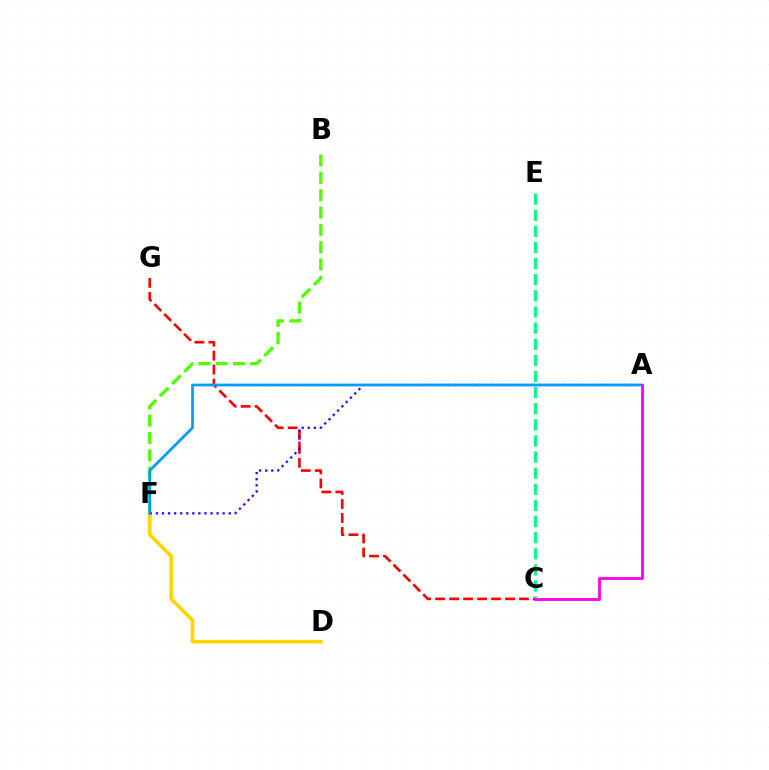{('C', 'E'): [{'color': '#00ff86', 'line_style': 'dashed', 'thickness': 2.19}], ('C', 'G'): [{'color': '#ff0000', 'line_style': 'dashed', 'thickness': 1.9}], ('B', 'F'): [{'color': '#4fff00', 'line_style': 'dashed', 'thickness': 2.35}], ('D', 'F'): [{'color': '#ffd500', 'line_style': 'solid', 'thickness': 2.62}], ('A', 'F'): [{'color': '#3700ff', 'line_style': 'dotted', 'thickness': 1.65}, {'color': '#009eff', 'line_style': 'solid', 'thickness': 1.97}], ('A', 'C'): [{'color': '#ff00ed', 'line_style': 'solid', 'thickness': 2.04}]}